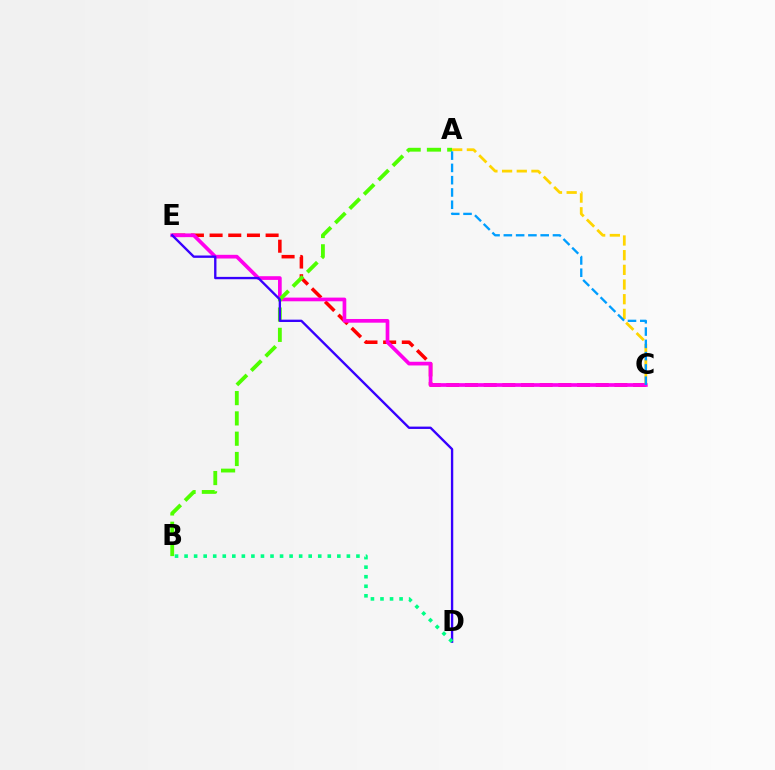{('C', 'E'): [{'color': '#ff0000', 'line_style': 'dashed', 'thickness': 2.54}, {'color': '#ff00ed', 'line_style': 'solid', 'thickness': 2.66}], ('A', 'B'): [{'color': '#4fff00', 'line_style': 'dashed', 'thickness': 2.76}], ('A', 'C'): [{'color': '#ffd500', 'line_style': 'dashed', 'thickness': 1.99}, {'color': '#009eff', 'line_style': 'dashed', 'thickness': 1.67}], ('D', 'E'): [{'color': '#3700ff', 'line_style': 'solid', 'thickness': 1.69}], ('B', 'D'): [{'color': '#00ff86', 'line_style': 'dotted', 'thickness': 2.59}]}